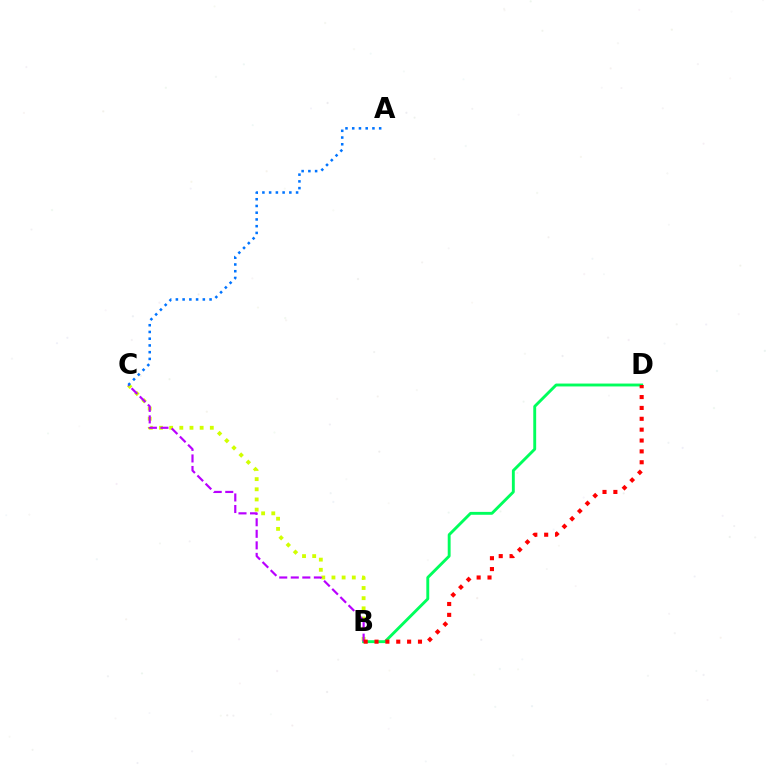{('B', 'C'): [{'color': '#d1ff00', 'line_style': 'dotted', 'thickness': 2.76}, {'color': '#b900ff', 'line_style': 'dashed', 'thickness': 1.57}], ('B', 'D'): [{'color': '#00ff5c', 'line_style': 'solid', 'thickness': 2.08}, {'color': '#ff0000', 'line_style': 'dotted', 'thickness': 2.95}], ('A', 'C'): [{'color': '#0074ff', 'line_style': 'dotted', 'thickness': 1.83}]}